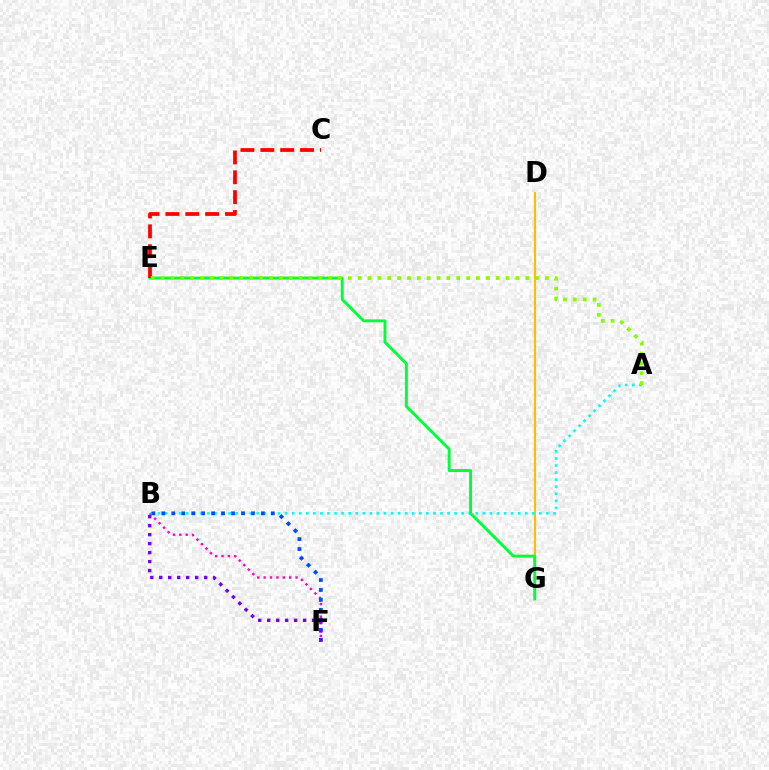{('D', 'G'): [{'color': '#ffbd00', 'line_style': 'solid', 'thickness': 1.52}], ('B', 'F'): [{'color': '#ff00cf', 'line_style': 'dotted', 'thickness': 1.73}, {'color': '#004bff', 'line_style': 'dotted', 'thickness': 2.71}, {'color': '#7200ff', 'line_style': 'dotted', 'thickness': 2.44}], ('A', 'B'): [{'color': '#00fff6', 'line_style': 'dotted', 'thickness': 1.92}], ('E', 'G'): [{'color': '#00ff39', 'line_style': 'solid', 'thickness': 2.1}], ('C', 'E'): [{'color': '#ff0000', 'line_style': 'dashed', 'thickness': 2.7}], ('A', 'E'): [{'color': '#84ff00', 'line_style': 'dotted', 'thickness': 2.68}]}